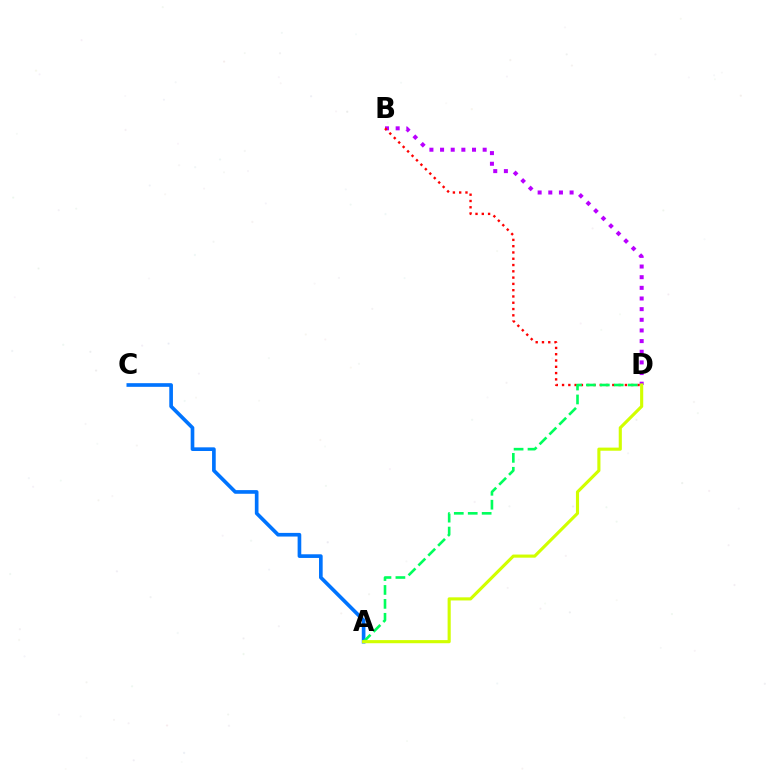{('B', 'D'): [{'color': '#b900ff', 'line_style': 'dotted', 'thickness': 2.89}, {'color': '#ff0000', 'line_style': 'dotted', 'thickness': 1.71}], ('A', 'C'): [{'color': '#0074ff', 'line_style': 'solid', 'thickness': 2.63}], ('A', 'D'): [{'color': '#00ff5c', 'line_style': 'dashed', 'thickness': 1.89}, {'color': '#d1ff00', 'line_style': 'solid', 'thickness': 2.25}]}